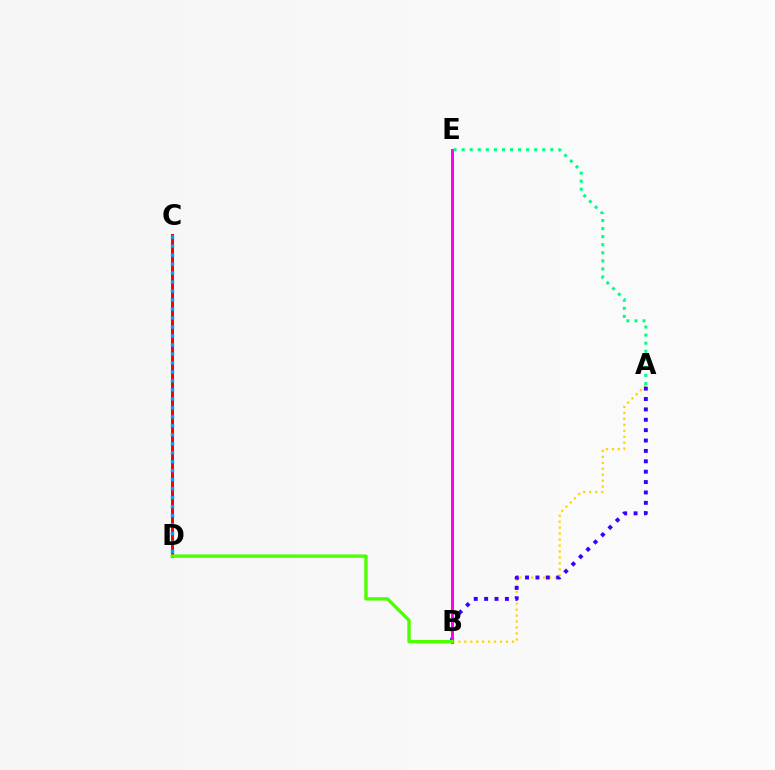{('A', 'B'): [{'color': '#ffd500', 'line_style': 'dotted', 'thickness': 1.62}, {'color': '#3700ff', 'line_style': 'dotted', 'thickness': 2.82}], ('B', 'E'): [{'color': '#ff00ed', 'line_style': 'solid', 'thickness': 2.15}], ('C', 'D'): [{'color': '#ff0000', 'line_style': 'solid', 'thickness': 2.17}, {'color': '#009eff', 'line_style': 'dotted', 'thickness': 2.44}], ('A', 'E'): [{'color': '#00ff86', 'line_style': 'dotted', 'thickness': 2.19}], ('B', 'D'): [{'color': '#4fff00', 'line_style': 'solid', 'thickness': 2.42}]}